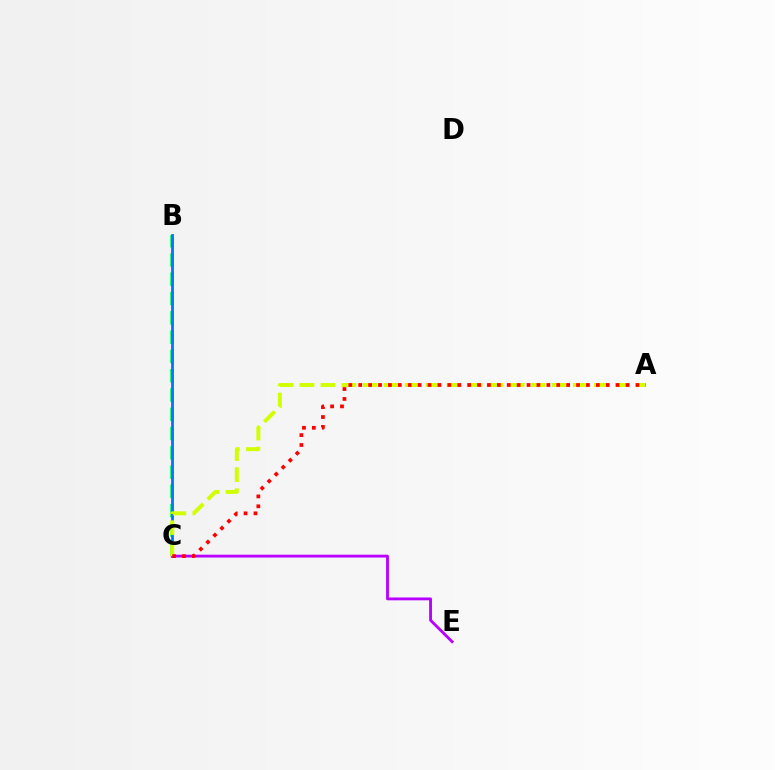{('B', 'C'): [{'color': '#00ff5c', 'line_style': 'dashed', 'thickness': 2.62}, {'color': '#0074ff', 'line_style': 'solid', 'thickness': 2.0}], ('C', 'E'): [{'color': '#b900ff', 'line_style': 'solid', 'thickness': 2.05}], ('A', 'C'): [{'color': '#d1ff00', 'line_style': 'dashed', 'thickness': 2.86}, {'color': '#ff0000', 'line_style': 'dotted', 'thickness': 2.69}]}